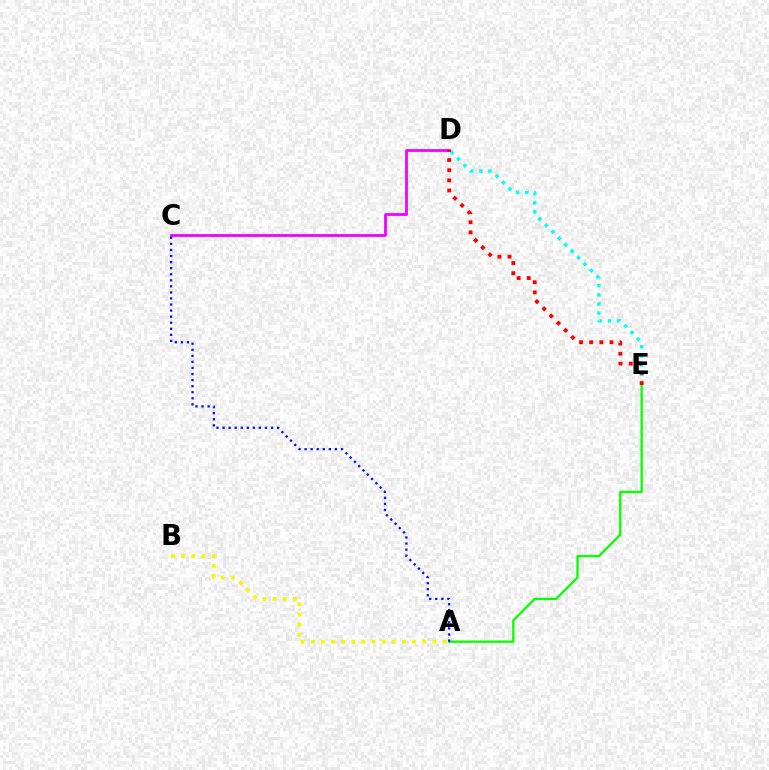{('A', 'E'): [{'color': '#08ff00', 'line_style': 'solid', 'thickness': 1.66}], ('C', 'D'): [{'color': '#ee00ff', 'line_style': 'solid', 'thickness': 1.97}], ('A', 'C'): [{'color': '#0010ff', 'line_style': 'dotted', 'thickness': 1.65}], ('D', 'E'): [{'color': '#00fff6', 'line_style': 'dotted', 'thickness': 2.48}, {'color': '#ff0000', 'line_style': 'dotted', 'thickness': 2.76}], ('A', 'B'): [{'color': '#fcf500', 'line_style': 'dotted', 'thickness': 2.75}]}